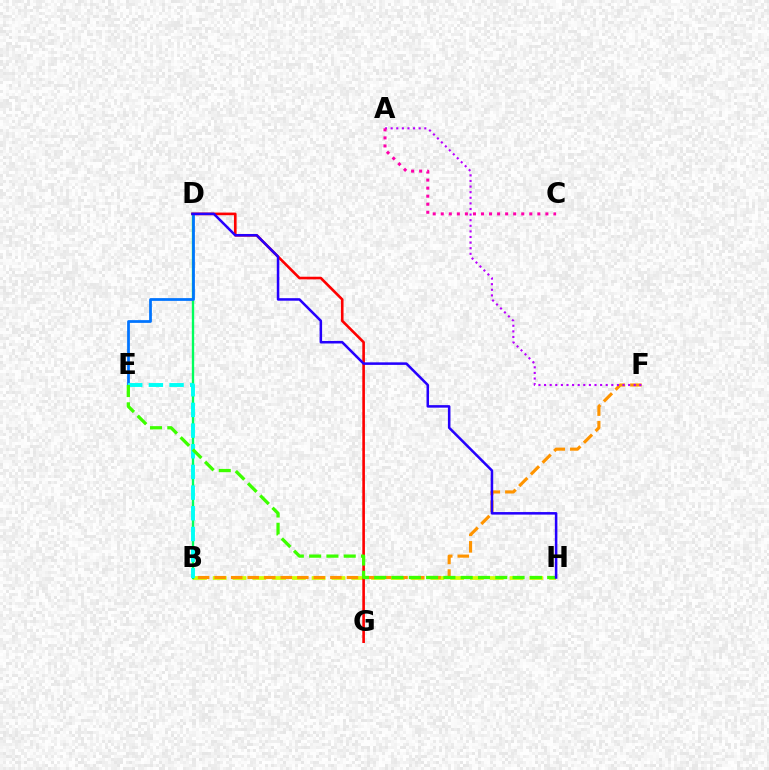{('B', 'H'): [{'color': '#d1ff00', 'line_style': 'dashed', 'thickness': 2.69}], ('B', 'F'): [{'color': '#ff9400', 'line_style': 'dashed', 'thickness': 2.25}], ('D', 'G'): [{'color': '#ff0000', 'line_style': 'solid', 'thickness': 1.9}], ('B', 'D'): [{'color': '#00ff5c', 'line_style': 'solid', 'thickness': 1.69}], ('D', 'E'): [{'color': '#0074ff', 'line_style': 'solid', 'thickness': 1.98}], ('A', 'F'): [{'color': '#b900ff', 'line_style': 'dotted', 'thickness': 1.52}], ('B', 'E'): [{'color': '#00fff6', 'line_style': 'dashed', 'thickness': 2.81}], ('E', 'H'): [{'color': '#3dff00', 'line_style': 'dashed', 'thickness': 2.35}], ('D', 'H'): [{'color': '#2500ff', 'line_style': 'solid', 'thickness': 1.82}], ('A', 'C'): [{'color': '#ff00ac', 'line_style': 'dotted', 'thickness': 2.19}]}